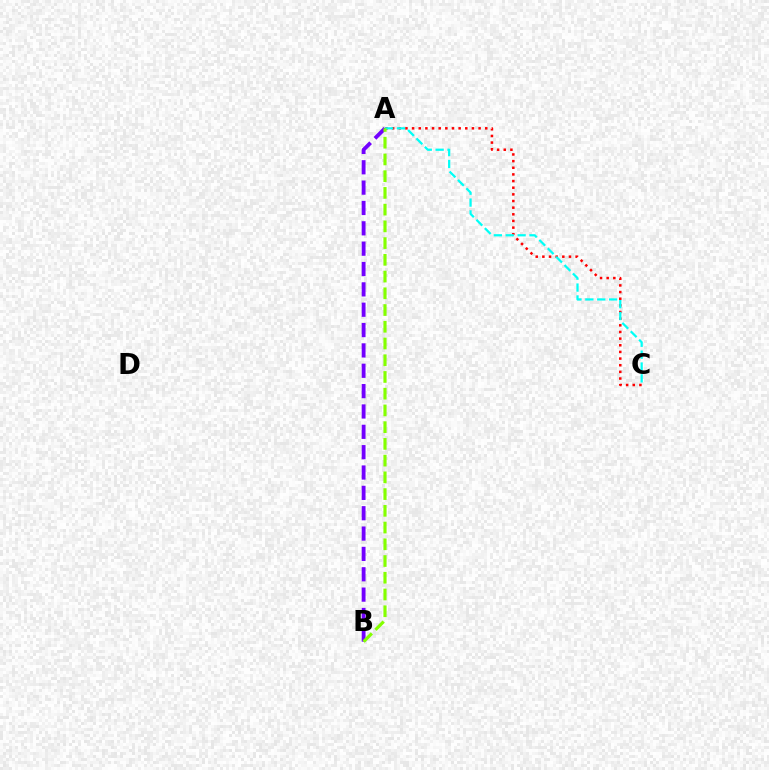{('A', 'B'): [{'color': '#7200ff', 'line_style': 'dashed', 'thickness': 2.76}, {'color': '#84ff00', 'line_style': 'dashed', 'thickness': 2.27}], ('A', 'C'): [{'color': '#ff0000', 'line_style': 'dotted', 'thickness': 1.81}, {'color': '#00fff6', 'line_style': 'dashed', 'thickness': 1.61}]}